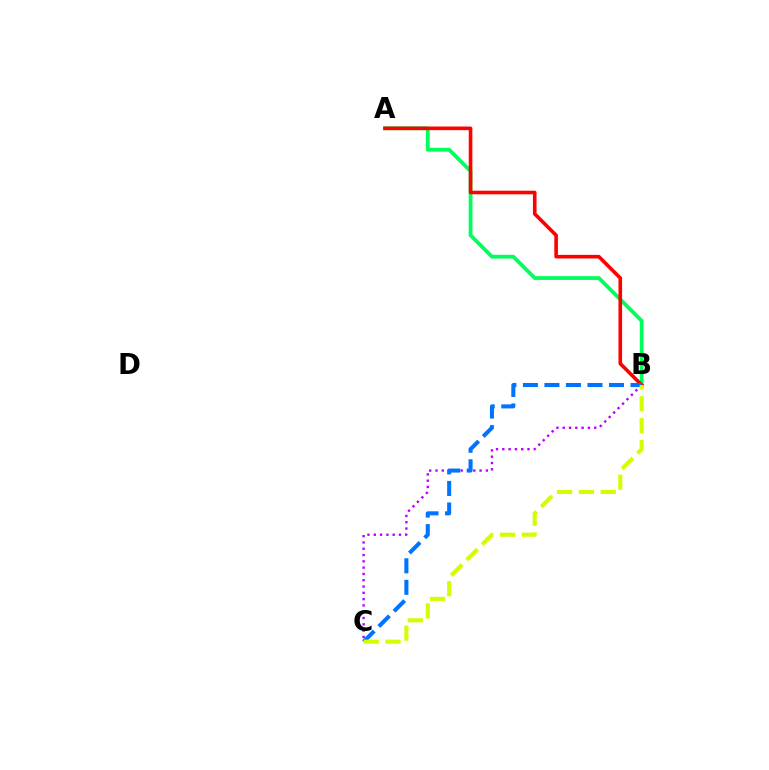{('A', 'B'): [{'color': '#00ff5c', 'line_style': 'solid', 'thickness': 2.72}, {'color': '#ff0000', 'line_style': 'solid', 'thickness': 2.61}], ('B', 'C'): [{'color': '#b900ff', 'line_style': 'dotted', 'thickness': 1.71}, {'color': '#0074ff', 'line_style': 'dashed', 'thickness': 2.92}, {'color': '#d1ff00', 'line_style': 'dashed', 'thickness': 2.96}]}